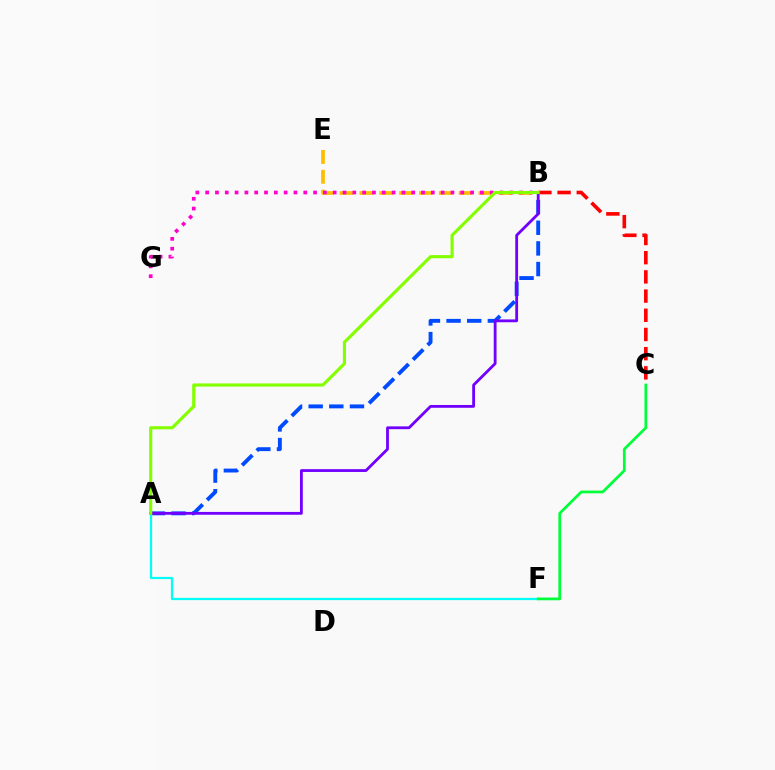{('A', 'B'): [{'color': '#004bff', 'line_style': 'dashed', 'thickness': 2.8}, {'color': '#7200ff', 'line_style': 'solid', 'thickness': 2.02}, {'color': '#84ff00', 'line_style': 'solid', 'thickness': 2.26}], ('B', 'C'): [{'color': '#ff0000', 'line_style': 'dashed', 'thickness': 2.61}], ('B', 'E'): [{'color': '#ffbd00', 'line_style': 'dashed', 'thickness': 2.7}], ('A', 'F'): [{'color': '#00fff6', 'line_style': 'solid', 'thickness': 1.6}], ('C', 'F'): [{'color': '#00ff39', 'line_style': 'solid', 'thickness': 1.97}], ('B', 'G'): [{'color': '#ff00cf', 'line_style': 'dotted', 'thickness': 2.67}]}